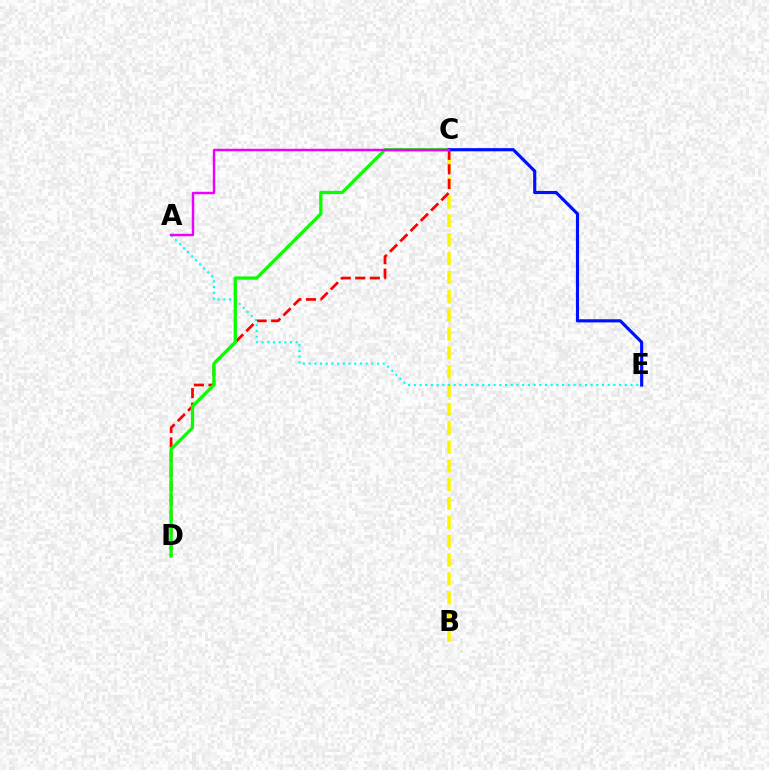{('B', 'C'): [{'color': '#fcf500', 'line_style': 'dashed', 'thickness': 2.56}], ('C', 'D'): [{'color': '#ff0000', 'line_style': 'dashed', 'thickness': 1.98}, {'color': '#08ff00', 'line_style': 'solid', 'thickness': 2.35}], ('A', 'E'): [{'color': '#00fff6', 'line_style': 'dotted', 'thickness': 1.55}], ('C', 'E'): [{'color': '#0010ff', 'line_style': 'solid', 'thickness': 2.28}], ('A', 'C'): [{'color': '#ee00ff', 'line_style': 'solid', 'thickness': 1.76}]}